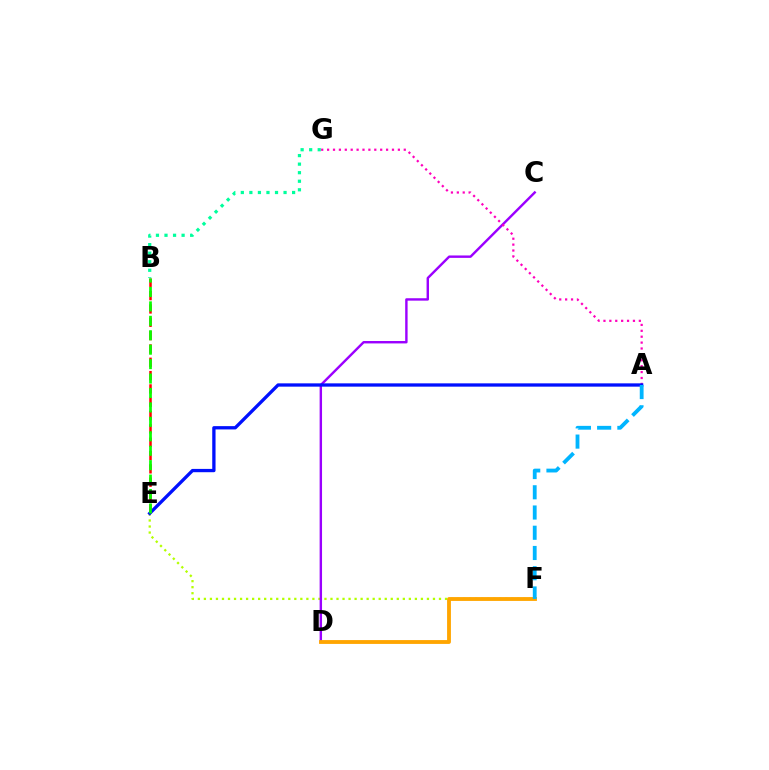{('E', 'F'): [{'color': '#b3ff00', 'line_style': 'dotted', 'thickness': 1.64}], ('C', 'D'): [{'color': '#9b00ff', 'line_style': 'solid', 'thickness': 1.73}], ('A', 'G'): [{'color': '#ff00bd', 'line_style': 'dotted', 'thickness': 1.6}], ('D', 'F'): [{'color': '#ffa500', 'line_style': 'solid', 'thickness': 2.77}], ('B', 'E'): [{'color': '#ff0000', 'line_style': 'dashed', 'thickness': 1.81}, {'color': '#08ff00', 'line_style': 'dashed', 'thickness': 1.96}], ('A', 'E'): [{'color': '#0010ff', 'line_style': 'solid', 'thickness': 2.38}], ('B', 'G'): [{'color': '#00ff9d', 'line_style': 'dotted', 'thickness': 2.32}], ('A', 'F'): [{'color': '#00b5ff', 'line_style': 'dashed', 'thickness': 2.75}]}